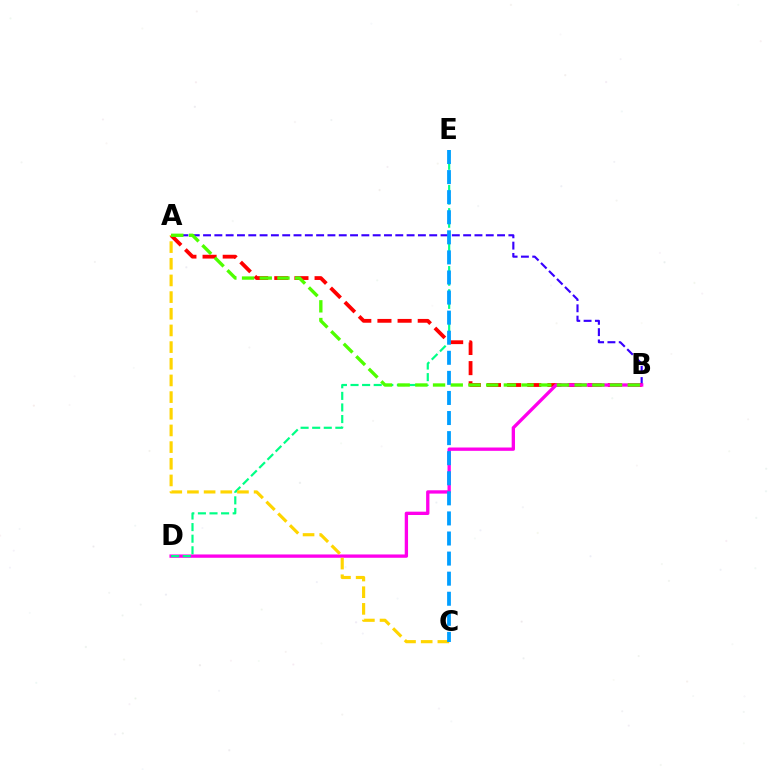{('A', 'B'): [{'color': '#3700ff', 'line_style': 'dashed', 'thickness': 1.54}, {'color': '#ff0000', 'line_style': 'dashed', 'thickness': 2.74}, {'color': '#4fff00', 'line_style': 'dashed', 'thickness': 2.4}], ('B', 'D'): [{'color': '#ff00ed', 'line_style': 'solid', 'thickness': 2.39}], ('D', 'E'): [{'color': '#00ff86', 'line_style': 'dashed', 'thickness': 1.57}], ('A', 'C'): [{'color': '#ffd500', 'line_style': 'dashed', 'thickness': 2.26}], ('C', 'E'): [{'color': '#009eff', 'line_style': 'dashed', 'thickness': 2.73}]}